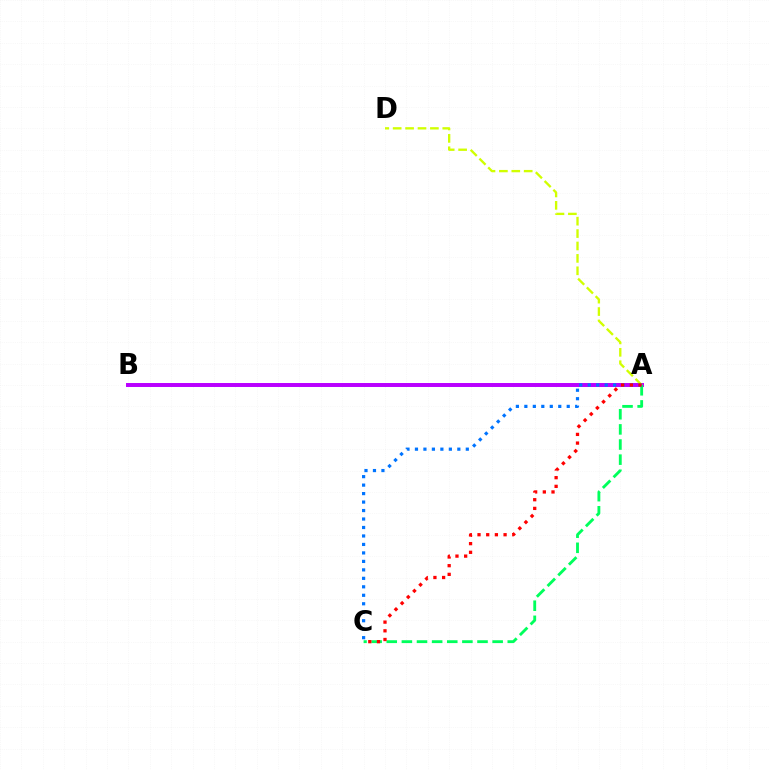{('A', 'B'): [{'color': '#b900ff', 'line_style': 'solid', 'thickness': 2.86}], ('A', 'D'): [{'color': '#d1ff00', 'line_style': 'dashed', 'thickness': 1.69}], ('A', 'C'): [{'color': '#00ff5c', 'line_style': 'dashed', 'thickness': 2.05}, {'color': '#0074ff', 'line_style': 'dotted', 'thickness': 2.3}, {'color': '#ff0000', 'line_style': 'dotted', 'thickness': 2.36}]}